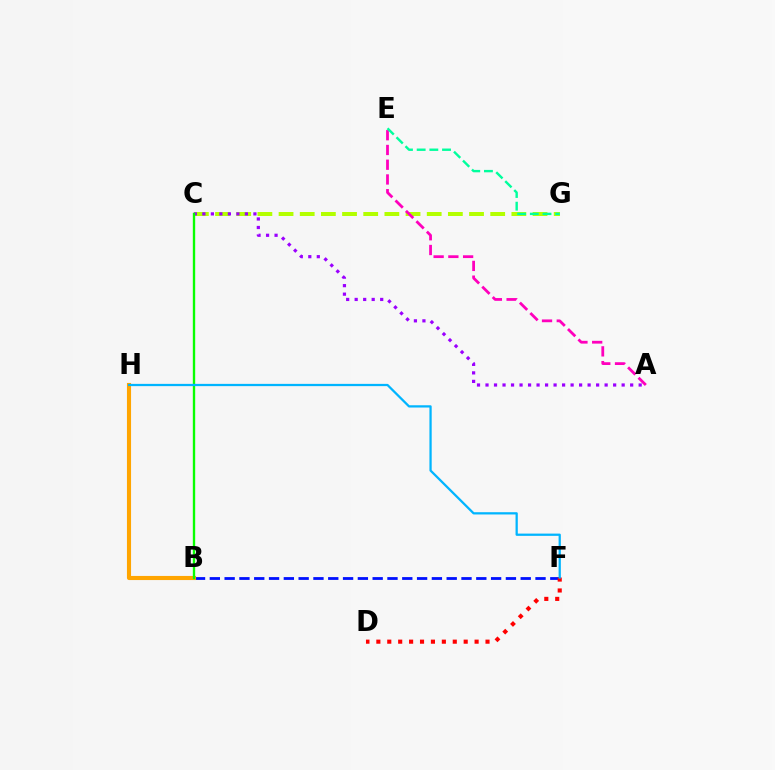{('C', 'G'): [{'color': '#b3ff00', 'line_style': 'dashed', 'thickness': 2.88}], ('B', 'F'): [{'color': '#0010ff', 'line_style': 'dashed', 'thickness': 2.01}], ('B', 'H'): [{'color': '#ffa500', 'line_style': 'solid', 'thickness': 2.96}], ('D', 'F'): [{'color': '#ff0000', 'line_style': 'dotted', 'thickness': 2.97}], ('A', 'C'): [{'color': '#9b00ff', 'line_style': 'dotted', 'thickness': 2.31}], ('A', 'E'): [{'color': '#ff00bd', 'line_style': 'dashed', 'thickness': 2.0}], ('B', 'C'): [{'color': '#08ff00', 'line_style': 'solid', 'thickness': 1.7}], ('F', 'H'): [{'color': '#00b5ff', 'line_style': 'solid', 'thickness': 1.63}], ('E', 'G'): [{'color': '#00ff9d', 'line_style': 'dashed', 'thickness': 1.72}]}